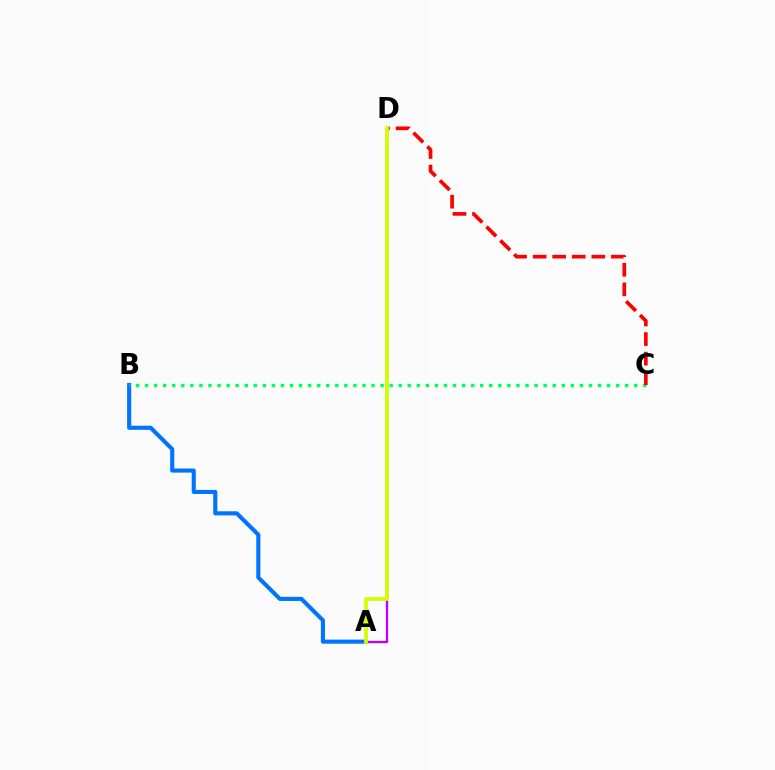{('A', 'B'): [{'color': '#0074ff', 'line_style': 'solid', 'thickness': 2.96}], ('B', 'C'): [{'color': '#00ff5c', 'line_style': 'dotted', 'thickness': 2.46}], ('C', 'D'): [{'color': '#ff0000', 'line_style': 'dashed', 'thickness': 2.66}], ('A', 'D'): [{'color': '#b900ff', 'line_style': 'solid', 'thickness': 1.66}, {'color': '#d1ff00', 'line_style': 'solid', 'thickness': 2.7}]}